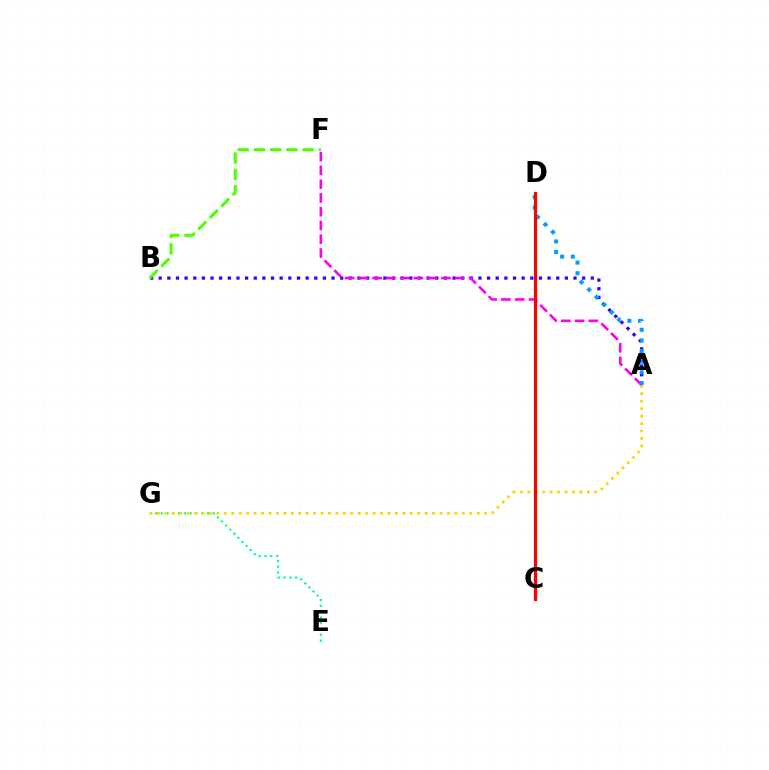{('A', 'B'): [{'color': '#3700ff', 'line_style': 'dotted', 'thickness': 2.35}], ('B', 'F'): [{'color': '#4fff00', 'line_style': 'dashed', 'thickness': 2.21}], ('E', 'G'): [{'color': '#00ff86', 'line_style': 'dotted', 'thickness': 1.57}], ('A', 'G'): [{'color': '#ffd500', 'line_style': 'dotted', 'thickness': 2.02}], ('A', 'F'): [{'color': '#ff00ed', 'line_style': 'dashed', 'thickness': 1.87}], ('A', 'D'): [{'color': '#009eff', 'line_style': 'dotted', 'thickness': 2.89}], ('C', 'D'): [{'color': '#ff0000', 'line_style': 'solid', 'thickness': 2.34}]}